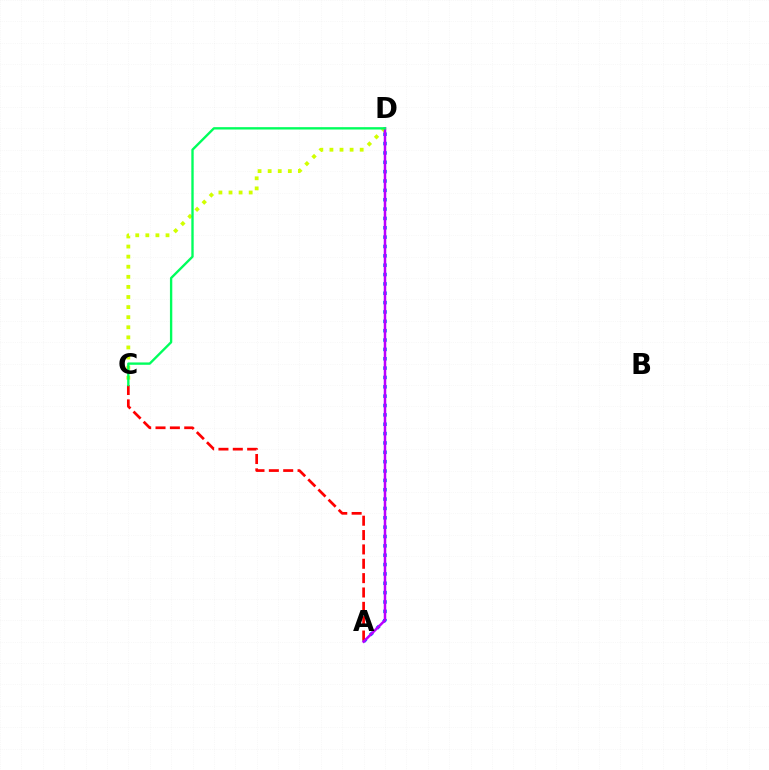{('A', 'D'): [{'color': '#0074ff', 'line_style': 'dotted', 'thickness': 2.54}, {'color': '#b900ff', 'line_style': 'solid', 'thickness': 1.8}], ('C', 'D'): [{'color': '#d1ff00', 'line_style': 'dotted', 'thickness': 2.74}, {'color': '#00ff5c', 'line_style': 'solid', 'thickness': 1.7}], ('A', 'C'): [{'color': '#ff0000', 'line_style': 'dashed', 'thickness': 1.95}]}